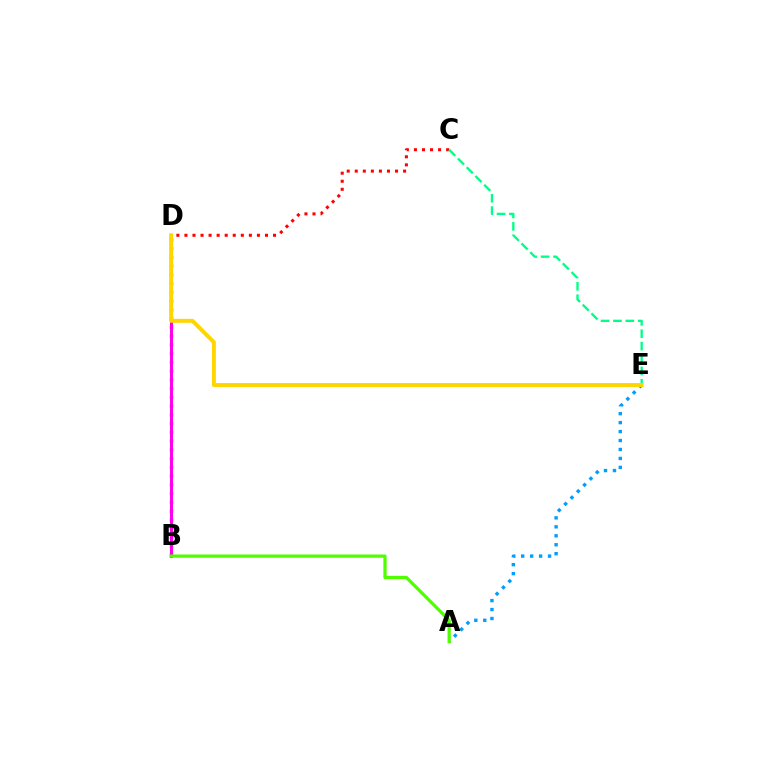{('A', 'E'): [{'color': '#009eff', 'line_style': 'dotted', 'thickness': 2.43}], ('B', 'D'): [{'color': '#3700ff', 'line_style': 'dotted', 'thickness': 2.38}, {'color': '#ff00ed', 'line_style': 'solid', 'thickness': 2.15}], ('C', 'D'): [{'color': '#ff0000', 'line_style': 'dotted', 'thickness': 2.19}], ('C', 'E'): [{'color': '#00ff86', 'line_style': 'dashed', 'thickness': 1.68}], ('D', 'E'): [{'color': '#ffd500', 'line_style': 'solid', 'thickness': 2.82}], ('A', 'B'): [{'color': '#4fff00', 'line_style': 'solid', 'thickness': 2.34}]}